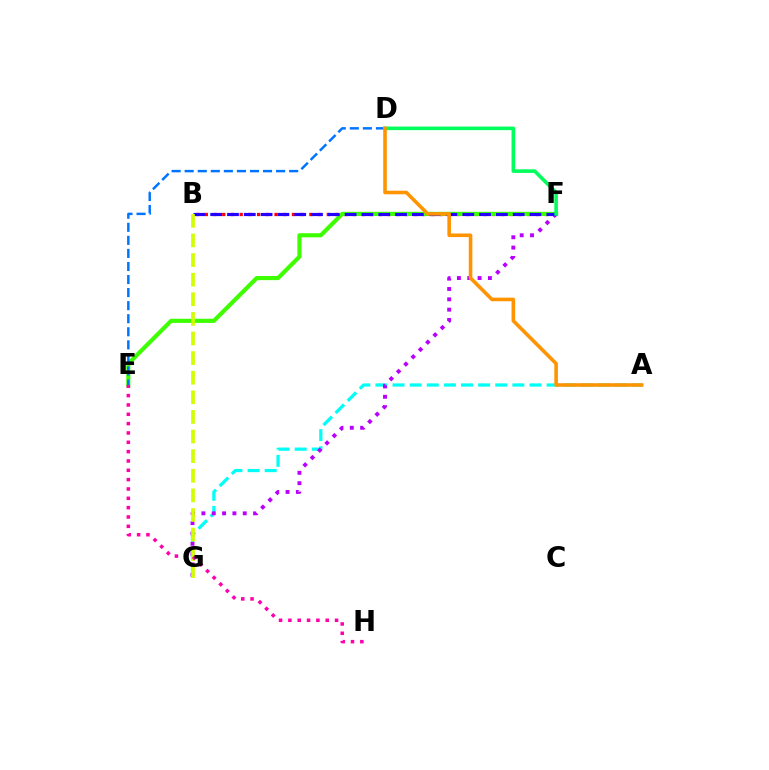{('B', 'F'): [{'color': '#ff0000', 'line_style': 'dotted', 'thickness': 2.37}, {'color': '#2500ff', 'line_style': 'dashed', 'thickness': 2.28}], ('E', 'F'): [{'color': '#3dff00', 'line_style': 'solid', 'thickness': 2.97}], ('A', 'G'): [{'color': '#00fff6', 'line_style': 'dashed', 'thickness': 2.33}], ('D', 'E'): [{'color': '#0074ff', 'line_style': 'dashed', 'thickness': 1.77}], ('F', 'G'): [{'color': '#b900ff', 'line_style': 'dotted', 'thickness': 2.81}], ('D', 'F'): [{'color': '#00ff5c', 'line_style': 'solid', 'thickness': 2.59}], ('A', 'D'): [{'color': '#ff9400', 'line_style': 'solid', 'thickness': 2.58}], ('B', 'G'): [{'color': '#d1ff00', 'line_style': 'dashed', 'thickness': 2.66}], ('E', 'H'): [{'color': '#ff00ac', 'line_style': 'dotted', 'thickness': 2.54}]}